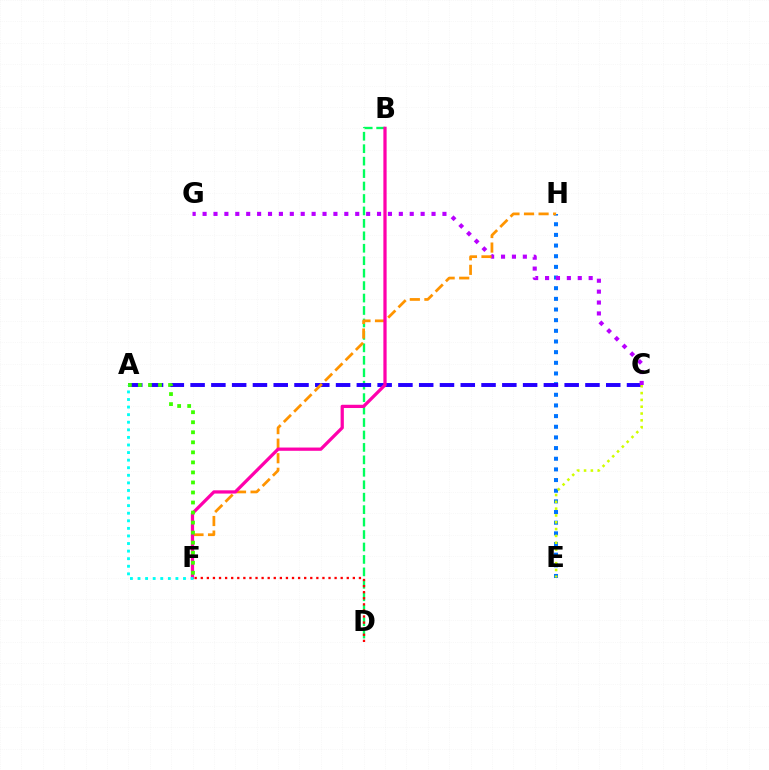{('E', 'H'): [{'color': '#0074ff', 'line_style': 'dotted', 'thickness': 2.9}], ('B', 'D'): [{'color': '#00ff5c', 'line_style': 'dashed', 'thickness': 1.69}], ('A', 'C'): [{'color': '#2500ff', 'line_style': 'dashed', 'thickness': 2.82}], ('C', 'G'): [{'color': '#b900ff', 'line_style': 'dotted', 'thickness': 2.96}], ('F', 'H'): [{'color': '#ff9400', 'line_style': 'dashed', 'thickness': 1.98}], ('B', 'F'): [{'color': '#ff00ac', 'line_style': 'solid', 'thickness': 2.34}], ('A', 'F'): [{'color': '#3dff00', 'line_style': 'dotted', 'thickness': 2.73}, {'color': '#00fff6', 'line_style': 'dotted', 'thickness': 2.06}], ('D', 'F'): [{'color': '#ff0000', 'line_style': 'dotted', 'thickness': 1.65}], ('C', 'E'): [{'color': '#d1ff00', 'line_style': 'dotted', 'thickness': 1.85}]}